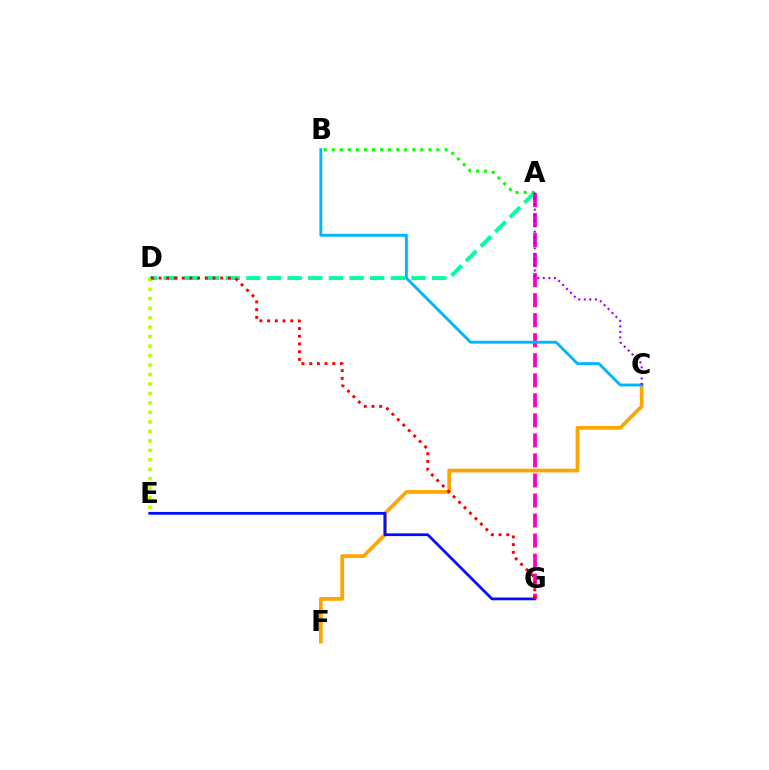{('A', 'D'): [{'color': '#00ff9d', 'line_style': 'dashed', 'thickness': 2.8}], ('C', 'F'): [{'color': '#ffa500', 'line_style': 'solid', 'thickness': 2.7}], ('A', 'B'): [{'color': '#08ff00', 'line_style': 'dotted', 'thickness': 2.19}], ('D', 'E'): [{'color': '#b3ff00', 'line_style': 'dotted', 'thickness': 2.57}], ('E', 'G'): [{'color': '#0010ff', 'line_style': 'solid', 'thickness': 1.99}], ('A', 'G'): [{'color': '#ff00bd', 'line_style': 'dashed', 'thickness': 2.72}], ('B', 'C'): [{'color': '#00b5ff', 'line_style': 'solid', 'thickness': 2.07}], ('A', 'C'): [{'color': '#9b00ff', 'line_style': 'dotted', 'thickness': 1.51}], ('D', 'G'): [{'color': '#ff0000', 'line_style': 'dotted', 'thickness': 2.1}]}